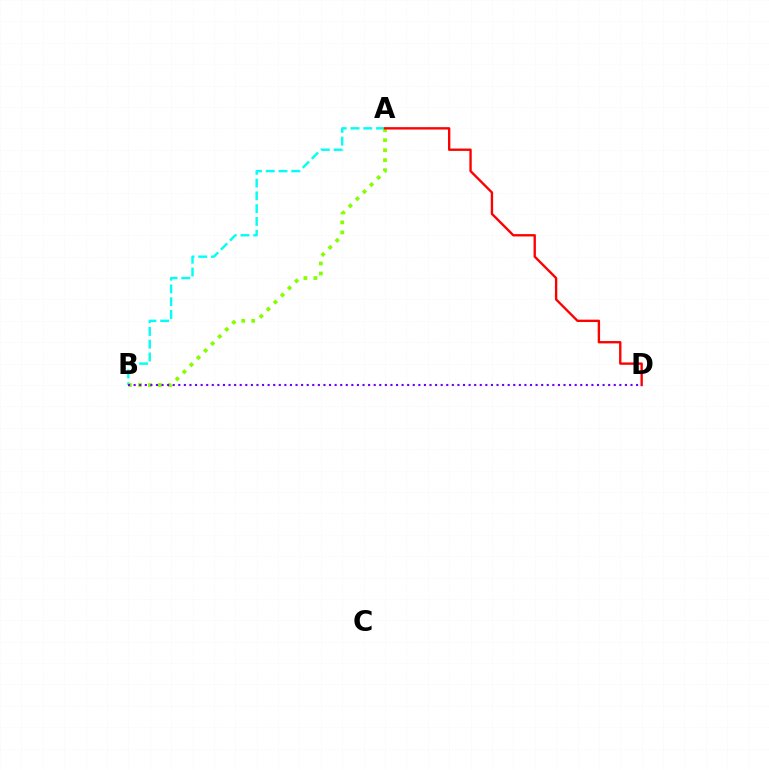{('A', 'B'): [{'color': '#00fff6', 'line_style': 'dashed', 'thickness': 1.74}, {'color': '#84ff00', 'line_style': 'dotted', 'thickness': 2.71}], ('A', 'D'): [{'color': '#ff0000', 'line_style': 'solid', 'thickness': 1.7}], ('B', 'D'): [{'color': '#7200ff', 'line_style': 'dotted', 'thickness': 1.52}]}